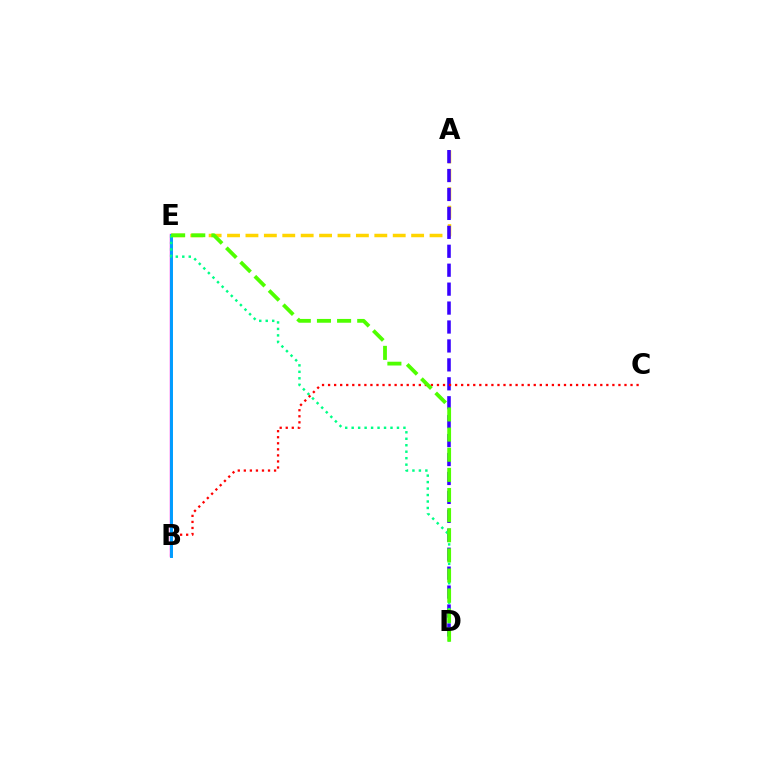{('B', 'E'): [{'color': '#ff00ed', 'line_style': 'solid', 'thickness': 1.74}, {'color': '#009eff', 'line_style': 'solid', 'thickness': 2.12}], ('A', 'E'): [{'color': '#ffd500', 'line_style': 'dashed', 'thickness': 2.5}], ('A', 'D'): [{'color': '#3700ff', 'line_style': 'dashed', 'thickness': 2.57}], ('B', 'C'): [{'color': '#ff0000', 'line_style': 'dotted', 'thickness': 1.64}], ('D', 'E'): [{'color': '#00ff86', 'line_style': 'dotted', 'thickness': 1.76}, {'color': '#4fff00', 'line_style': 'dashed', 'thickness': 2.74}]}